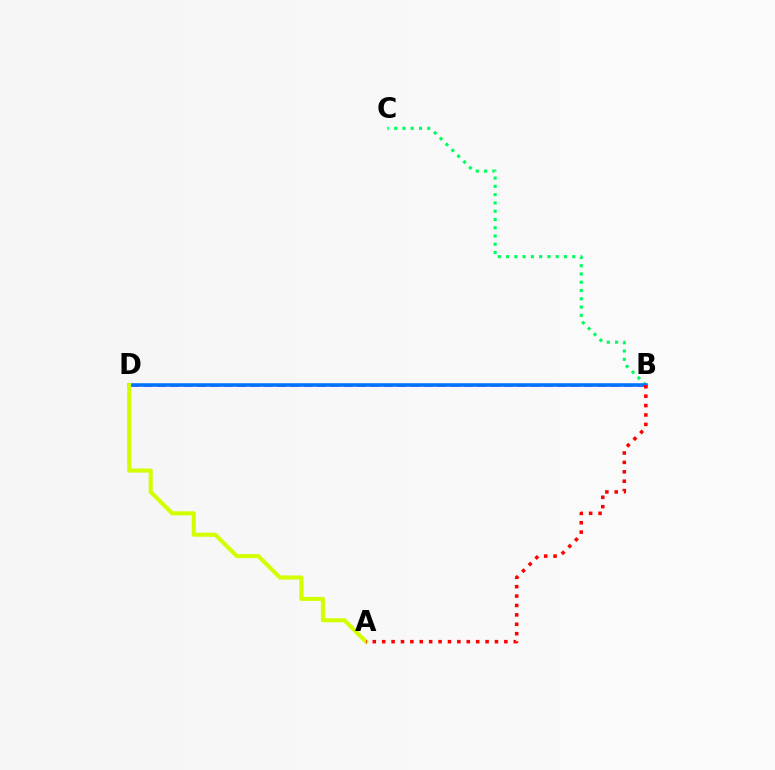{('B', 'D'): [{'color': '#b900ff', 'line_style': 'dashed', 'thickness': 1.81}, {'color': '#0074ff', 'line_style': 'solid', 'thickness': 2.57}], ('B', 'C'): [{'color': '#00ff5c', 'line_style': 'dotted', 'thickness': 2.25}], ('A', 'D'): [{'color': '#d1ff00', 'line_style': 'solid', 'thickness': 2.94}], ('A', 'B'): [{'color': '#ff0000', 'line_style': 'dotted', 'thickness': 2.55}]}